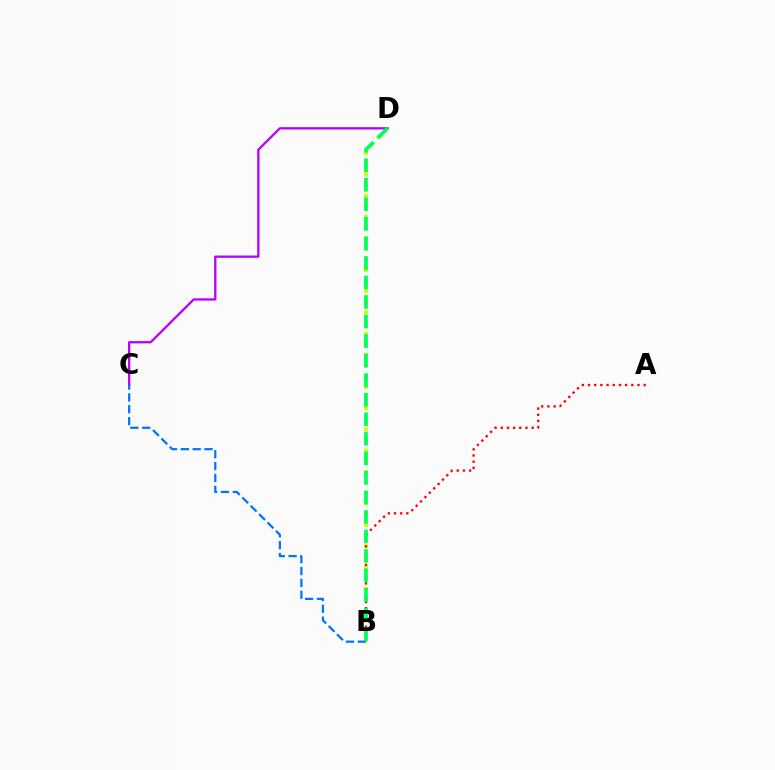{('B', 'D'): [{'color': '#d1ff00', 'line_style': 'dotted', 'thickness': 2.89}, {'color': '#00ff5c', 'line_style': 'dashed', 'thickness': 2.65}], ('A', 'B'): [{'color': '#ff0000', 'line_style': 'dotted', 'thickness': 1.68}], ('C', 'D'): [{'color': '#b900ff', 'line_style': 'solid', 'thickness': 1.66}], ('B', 'C'): [{'color': '#0074ff', 'line_style': 'dashed', 'thickness': 1.61}]}